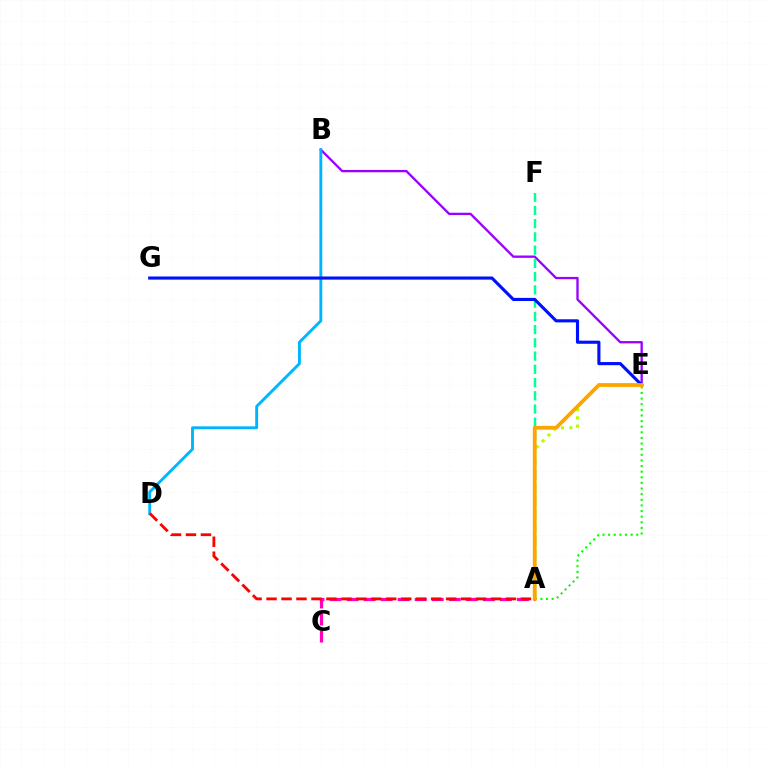{('B', 'E'): [{'color': '#9b00ff', 'line_style': 'solid', 'thickness': 1.68}], ('A', 'F'): [{'color': '#00ff9d', 'line_style': 'dashed', 'thickness': 1.8}], ('B', 'D'): [{'color': '#00b5ff', 'line_style': 'solid', 'thickness': 2.08}], ('A', 'C'): [{'color': '#ff00bd', 'line_style': 'dashed', 'thickness': 2.31}], ('A', 'E'): [{'color': '#b3ff00', 'line_style': 'dotted', 'thickness': 2.25}, {'color': '#08ff00', 'line_style': 'dotted', 'thickness': 1.53}, {'color': '#ffa500', 'line_style': 'solid', 'thickness': 2.73}], ('A', 'D'): [{'color': '#ff0000', 'line_style': 'dashed', 'thickness': 2.03}], ('E', 'G'): [{'color': '#0010ff', 'line_style': 'solid', 'thickness': 2.25}]}